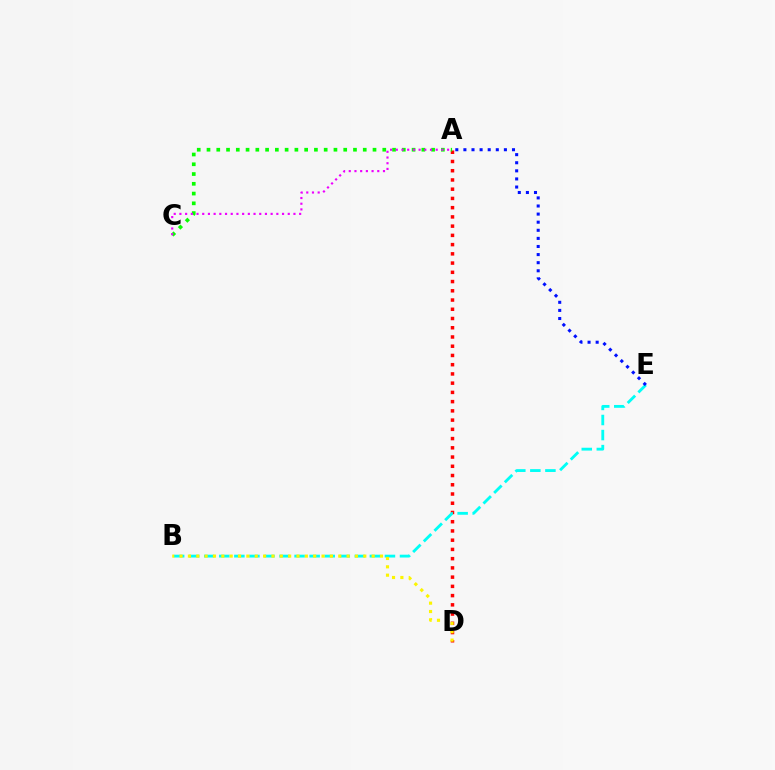{('A', 'D'): [{'color': '#ff0000', 'line_style': 'dotted', 'thickness': 2.51}], ('B', 'E'): [{'color': '#00fff6', 'line_style': 'dashed', 'thickness': 2.05}], ('B', 'D'): [{'color': '#fcf500', 'line_style': 'dotted', 'thickness': 2.27}], ('A', 'C'): [{'color': '#08ff00', 'line_style': 'dotted', 'thickness': 2.65}, {'color': '#ee00ff', 'line_style': 'dotted', 'thickness': 1.55}], ('A', 'E'): [{'color': '#0010ff', 'line_style': 'dotted', 'thickness': 2.2}]}